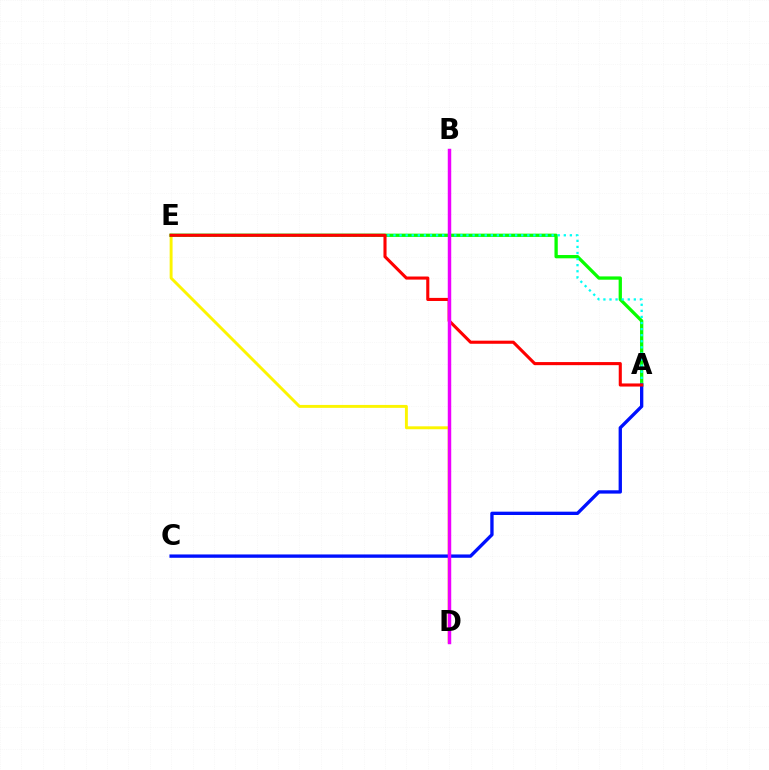{('D', 'E'): [{'color': '#fcf500', 'line_style': 'solid', 'thickness': 2.1}], ('A', 'E'): [{'color': '#08ff00', 'line_style': 'solid', 'thickness': 2.37}, {'color': '#00fff6', 'line_style': 'dotted', 'thickness': 1.65}, {'color': '#ff0000', 'line_style': 'solid', 'thickness': 2.23}], ('A', 'C'): [{'color': '#0010ff', 'line_style': 'solid', 'thickness': 2.4}], ('B', 'D'): [{'color': '#ee00ff', 'line_style': 'solid', 'thickness': 2.49}]}